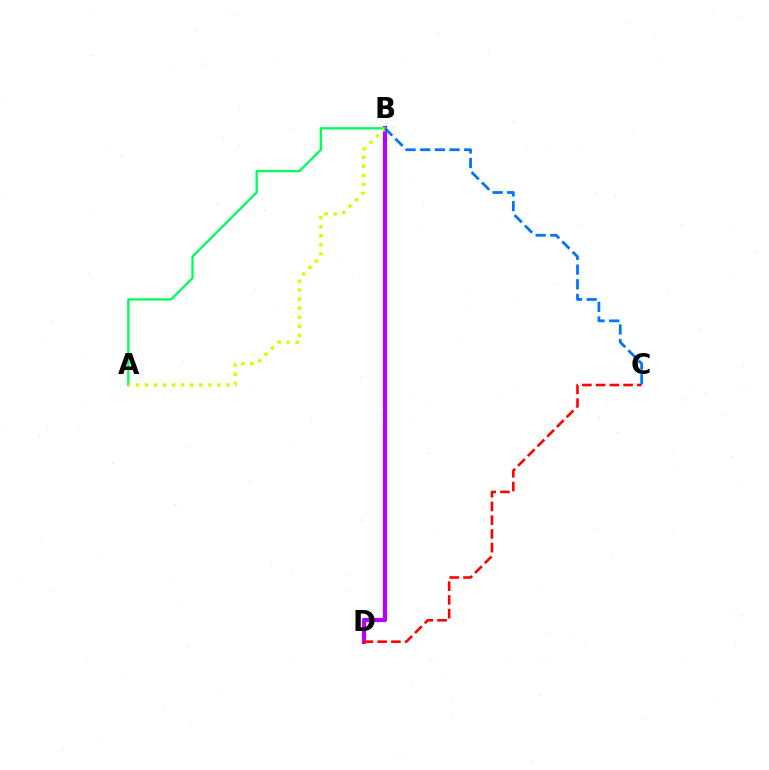{('B', 'D'): [{'color': '#b900ff', 'line_style': 'solid', 'thickness': 2.99}], ('A', 'B'): [{'color': '#00ff5c', 'line_style': 'solid', 'thickness': 1.67}, {'color': '#d1ff00', 'line_style': 'dotted', 'thickness': 2.46}], ('C', 'D'): [{'color': '#ff0000', 'line_style': 'dashed', 'thickness': 1.87}], ('B', 'C'): [{'color': '#0074ff', 'line_style': 'dashed', 'thickness': 1.99}]}